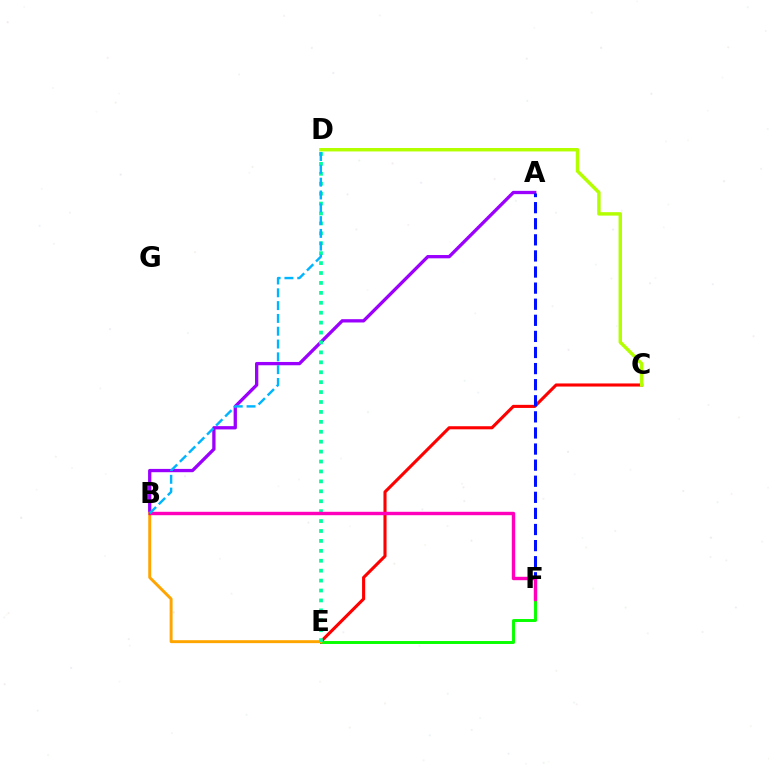{('E', 'F'): [{'color': '#08ff00', 'line_style': 'solid', 'thickness': 2.11}], ('C', 'E'): [{'color': '#ff0000', 'line_style': 'solid', 'thickness': 2.23}], ('A', 'B'): [{'color': '#9b00ff', 'line_style': 'solid', 'thickness': 2.37}], ('C', 'D'): [{'color': '#b3ff00', 'line_style': 'solid', 'thickness': 2.48}], ('A', 'F'): [{'color': '#0010ff', 'line_style': 'dashed', 'thickness': 2.19}], ('B', 'E'): [{'color': '#ffa500', 'line_style': 'solid', 'thickness': 2.12}], ('D', 'E'): [{'color': '#00ff9d', 'line_style': 'dotted', 'thickness': 2.7}], ('B', 'F'): [{'color': '#ff00bd', 'line_style': 'solid', 'thickness': 2.45}], ('B', 'D'): [{'color': '#00b5ff', 'line_style': 'dashed', 'thickness': 1.74}]}